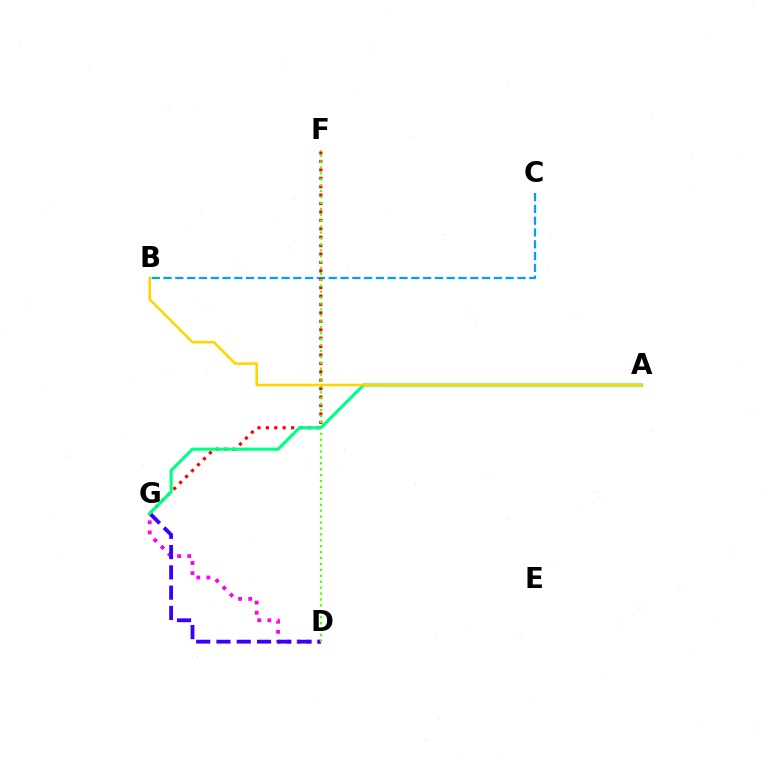{('D', 'G'): [{'color': '#ff00ed', 'line_style': 'dotted', 'thickness': 2.75}, {'color': '#3700ff', 'line_style': 'dashed', 'thickness': 2.75}], ('B', 'C'): [{'color': '#009eff', 'line_style': 'dashed', 'thickness': 1.6}], ('F', 'G'): [{'color': '#ff0000', 'line_style': 'dotted', 'thickness': 2.29}], ('D', 'F'): [{'color': '#4fff00', 'line_style': 'dotted', 'thickness': 1.61}], ('A', 'G'): [{'color': '#00ff86', 'line_style': 'solid', 'thickness': 2.26}], ('A', 'B'): [{'color': '#ffd500', 'line_style': 'solid', 'thickness': 1.85}]}